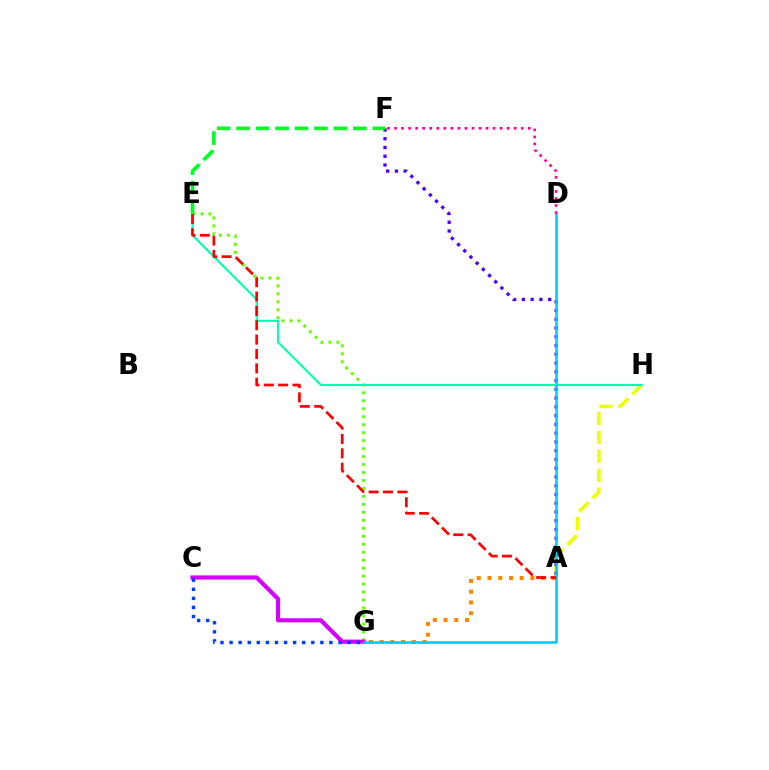{('A', 'H'): [{'color': '#eeff00', 'line_style': 'dashed', 'thickness': 2.58}], ('A', 'F'): [{'color': '#4f00ff', 'line_style': 'dotted', 'thickness': 2.38}], ('E', 'G'): [{'color': '#66ff00', 'line_style': 'dotted', 'thickness': 2.17}], ('C', 'G'): [{'color': '#d600ff', 'line_style': 'solid', 'thickness': 2.99}, {'color': '#003fff', 'line_style': 'dotted', 'thickness': 2.47}], ('E', 'F'): [{'color': '#00ff27', 'line_style': 'dashed', 'thickness': 2.64}], ('E', 'H'): [{'color': '#00ffaf', 'line_style': 'solid', 'thickness': 1.51}], ('A', 'G'): [{'color': '#ff8800', 'line_style': 'dotted', 'thickness': 2.92}], ('D', 'G'): [{'color': '#00c7ff', 'line_style': 'solid', 'thickness': 1.8}], ('A', 'E'): [{'color': '#ff0000', 'line_style': 'dashed', 'thickness': 1.95}], ('D', 'F'): [{'color': '#ff00a0', 'line_style': 'dotted', 'thickness': 1.91}]}